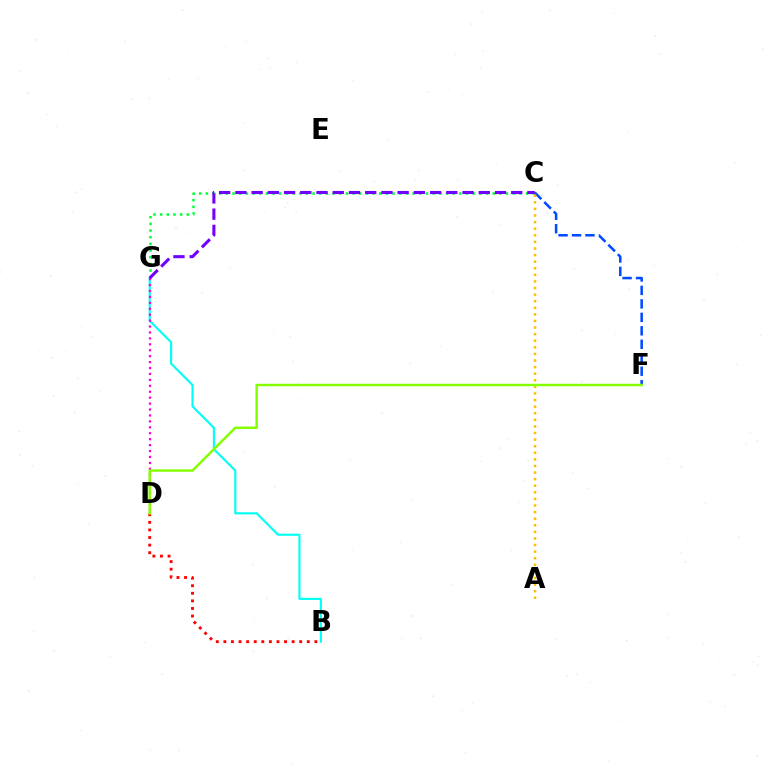{('B', 'D'): [{'color': '#ff0000', 'line_style': 'dotted', 'thickness': 2.06}], ('B', 'G'): [{'color': '#00fff6', 'line_style': 'solid', 'thickness': 1.54}], ('C', 'G'): [{'color': '#00ff39', 'line_style': 'dotted', 'thickness': 1.81}, {'color': '#7200ff', 'line_style': 'dashed', 'thickness': 2.2}], ('C', 'F'): [{'color': '#004bff', 'line_style': 'dashed', 'thickness': 1.83}], ('D', 'G'): [{'color': '#ff00cf', 'line_style': 'dotted', 'thickness': 1.61}], ('A', 'C'): [{'color': '#ffbd00', 'line_style': 'dotted', 'thickness': 1.79}], ('D', 'F'): [{'color': '#84ff00', 'line_style': 'solid', 'thickness': 1.77}]}